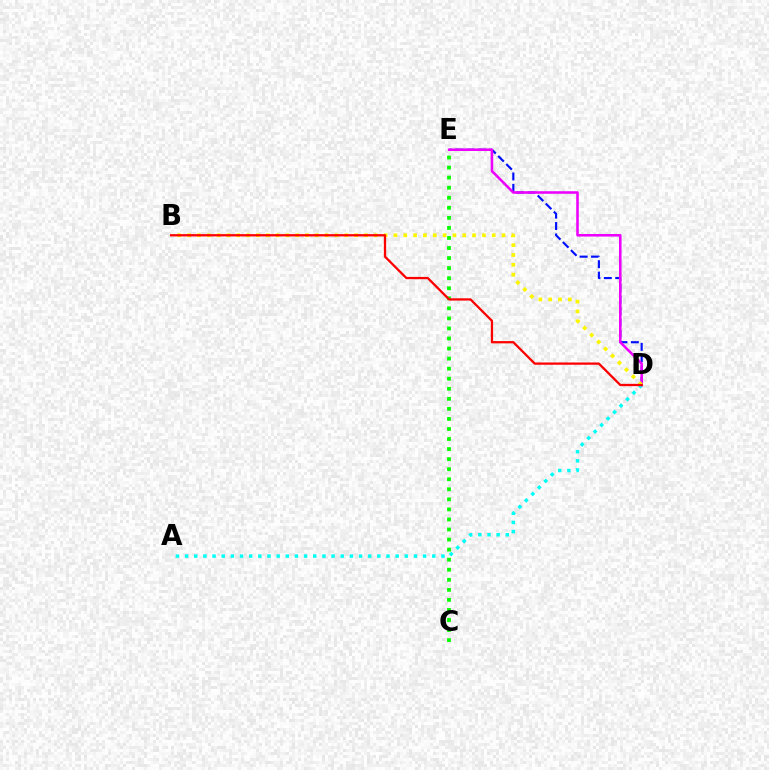{('D', 'E'): [{'color': '#0010ff', 'line_style': 'dashed', 'thickness': 1.55}, {'color': '#ee00ff', 'line_style': 'solid', 'thickness': 1.84}], ('A', 'D'): [{'color': '#00fff6', 'line_style': 'dotted', 'thickness': 2.49}], ('C', 'E'): [{'color': '#08ff00', 'line_style': 'dotted', 'thickness': 2.73}], ('B', 'D'): [{'color': '#fcf500', 'line_style': 'dotted', 'thickness': 2.67}, {'color': '#ff0000', 'line_style': 'solid', 'thickness': 1.64}]}